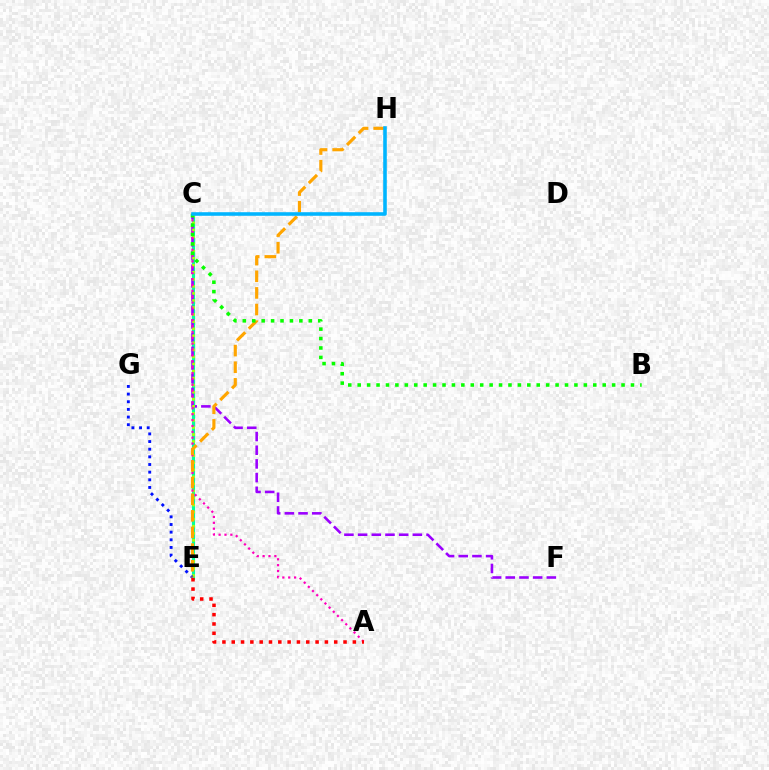{('C', 'E'): [{'color': '#00ff9d', 'line_style': 'solid', 'thickness': 2.26}, {'color': '#b3ff00', 'line_style': 'dotted', 'thickness': 1.92}], ('C', 'F'): [{'color': '#9b00ff', 'line_style': 'dashed', 'thickness': 1.86}], ('E', 'G'): [{'color': '#0010ff', 'line_style': 'dotted', 'thickness': 2.08}], ('A', 'C'): [{'color': '#ff00bd', 'line_style': 'dotted', 'thickness': 1.6}], ('A', 'E'): [{'color': '#ff0000', 'line_style': 'dotted', 'thickness': 2.53}], ('E', 'H'): [{'color': '#ffa500', 'line_style': 'dashed', 'thickness': 2.26}], ('B', 'C'): [{'color': '#08ff00', 'line_style': 'dotted', 'thickness': 2.56}], ('C', 'H'): [{'color': '#00b5ff', 'line_style': 'solid', 'thickness': 2.58}]}